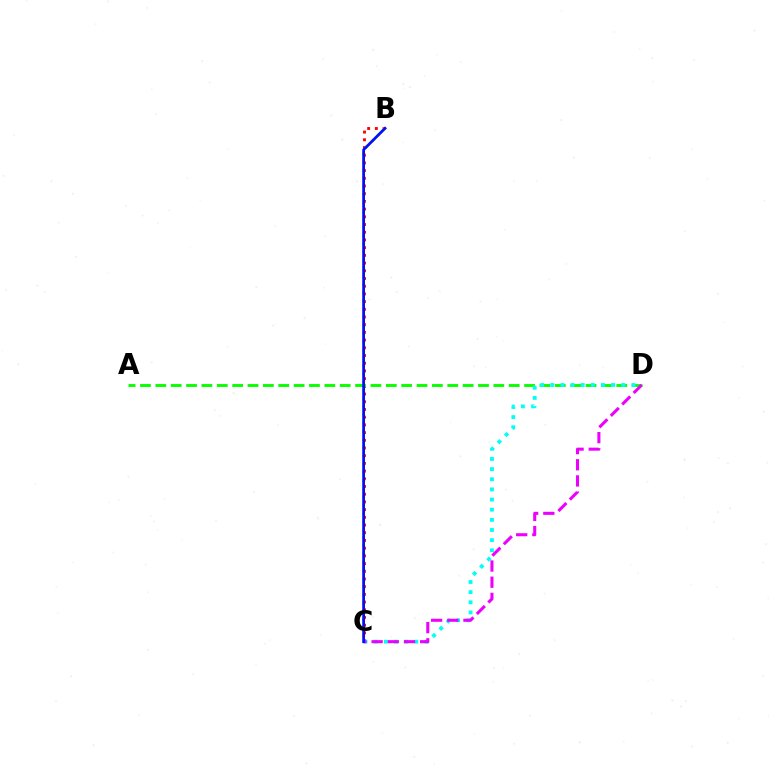{('B', 'C'): [{'color': '#ff0000', 'line_style': 'dotted', 'thickness': 2.09}, {'color': '#fcf500', 'line_style': 'dotted', 'thickness': 2.22}, {'color': '#0010ff', 'line_style': 'solid', 'thickness': 1.99}], ('A', 'D'): [{'color': '#08ff00', 'line_style': 'dashed', 'thickness': 2.09}], ('C', 'D'): [{'color': '#00fff6', 'line_style': 'dotted', 'thickness': 2.76}, {'color': '#ee00ff', 'line_style': 'dashed', 'thickness': 2.2}]}